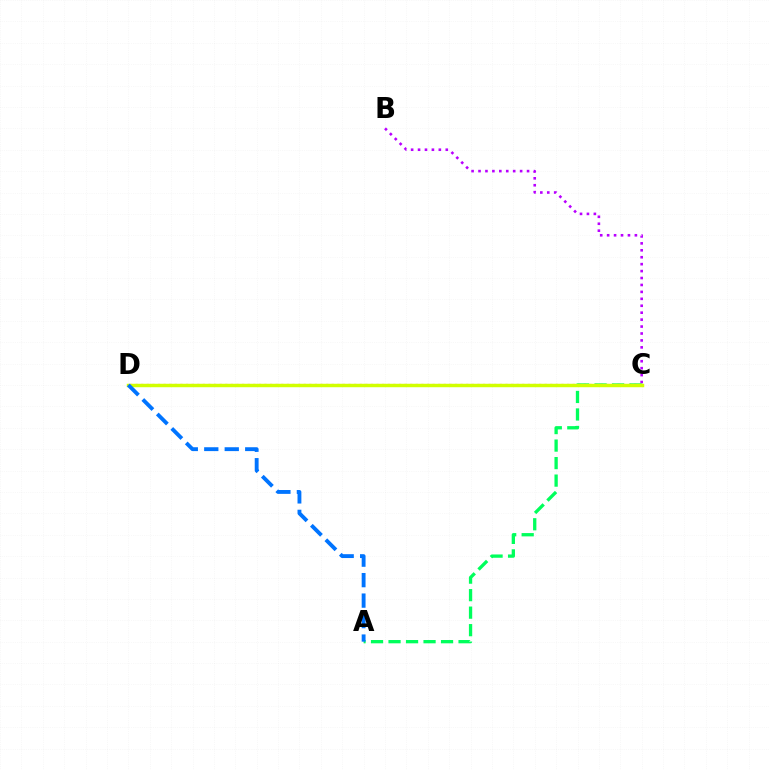{('B', 'C'): [{'color': '#b900ff', 'line_style': 'dotted', 'thickness': 1.88}], ('A', 'C'): [{'color': '#00ff5c', 'line_style': 'dashed', 'thickness': 2.38}], ('C', 'D'): [{'color': '#ff0000', 'line_style': 'dotted', 'thickness': 1.52}, {'color': '#d1ff00', 'line_style': 'solid', 'thickness': 2.49}], ('A', 'D'): [{'color': '#0074ff', 'line_style': 'dashed', 'thickness': 2.78}]}